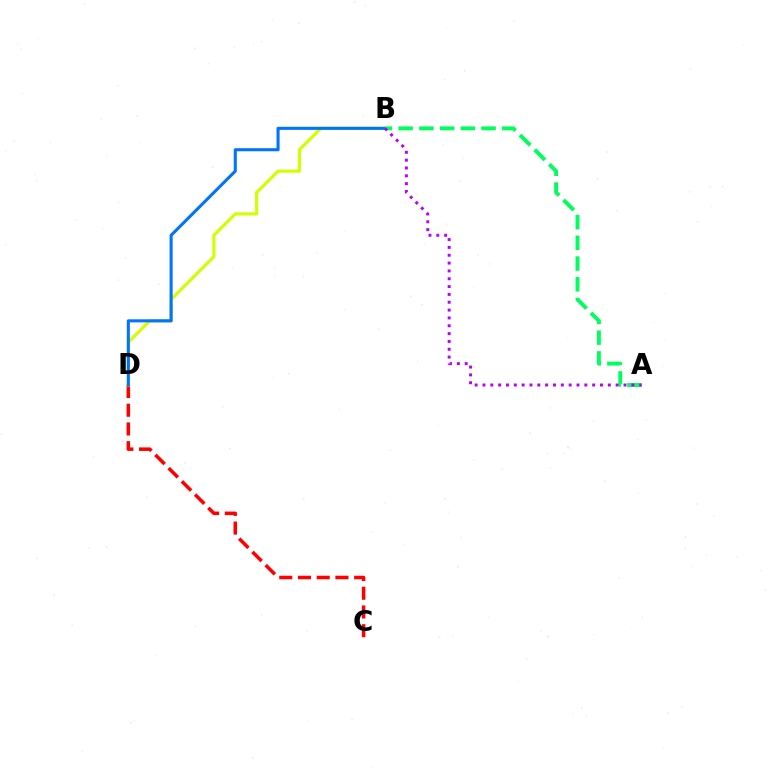{('C', 'D'): [{'color': '#ff0000', 'line_style': 'dashed', 'thickness': 2.54}], ('B', 'D'): [{'color': '#d1ff00', 'line_style': 'solid', 'thickness': 2.29}, {'color': '#0074ff', 'line_style': 'solid', 'thickness': 2.21}], ('A', 'B'): [{'color': '#00ff5c', 'line_style': 'dashed', 'thickness': 2.82}, {'color': '#b900ff', 'line_style': 'dotted', 'thickness': 2.13}]}